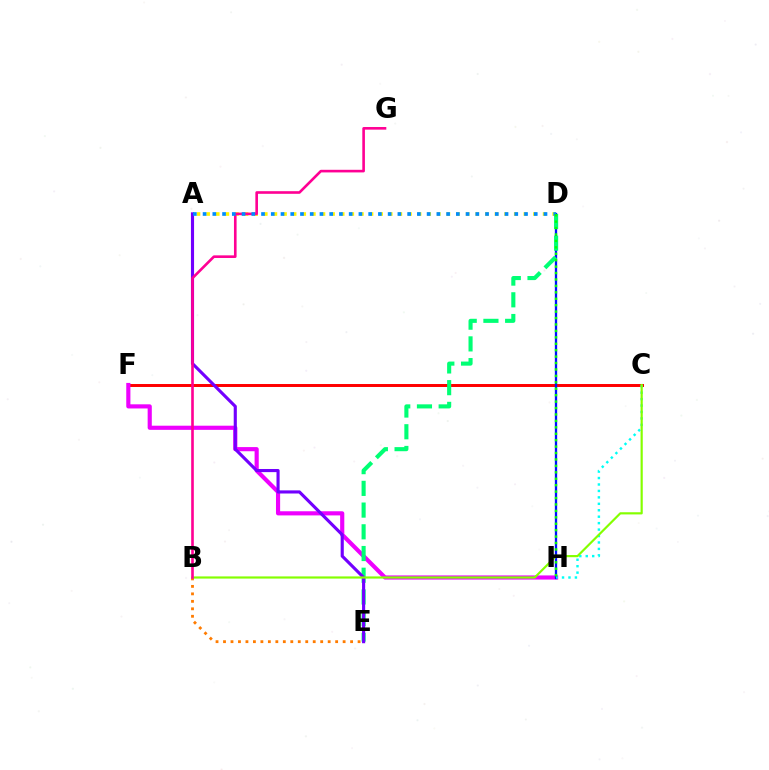{('C', 'F'): [{'color': '#ff0000', 'line_style': 'solid', 'thickness': 2.14}], ('F', 'H'): [{'color': '#ee00ff', 'line_style': 'solid', 'thickness': 2.99}], ('D', 'H'): [{'color': '#0010ff', 'line_style': 'solid', 'thickness': 1.66}, {'color': '#08ff00', 'line_style': 'dotted', 'thickness': 1.75}], ('B', 'E'): [{'color': '#ff7c00', 'line_style': 'dotted', 'thickness': 2.03}], ('D', 'E'): [{'color': '#00ff74', 'line_style': 'dashed', 'thickness': 2.95}], ('C', 'H'): [{'color': '#00fff6', 'line_style': 'dotted', 'thickness': 1.75}], ('A', 'D'): [{'color': '#fcf500', 'line_style': 'dotted', 'thickness': 2.61}, {'color': '#008cff', 'line_style': 'dotted', 'thickness': 2.65}], ('A', 'E'): [{'color': '#7200ff', 'line_style': 'solid', 'thickness': 2.25}], ('B', 'C'): [{'color': '#84ff00', 'line_style': 'solid', 'thickness': 1.57}], ('B', 'G'): [{'color': '#ff0094', 'line_style': 'solid', 'thickness': 1.89}]}